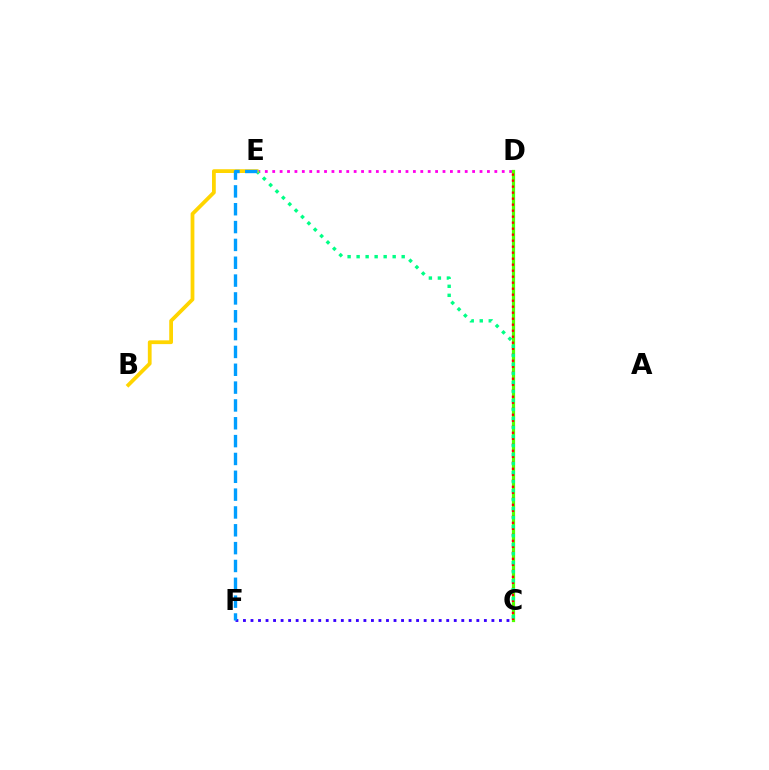{('D', 'E'): [{'color': '#ff00ed', 'line_style': 'dotted', 'thickness': 2.01}], ('C', 'D'): [{'color': '#4fff00', 'line_style': 'solid', 'thickness': 2.32}, {'color': '#ff0000', 'line_style': 'dotted', 'thickness': 1.63}], ('C', 'F'): [{'color': '#3700ff', 'line_style': 'dotted', 'thickness': 2.05}], ('C', 'E'): [{'color': '#00ff86', 'line_style': 'dotted', 'thickness': 2.45}], ('B', 'E'): [{'color': '#ffd500', 'line_style': 'solid', 'thickness': 2.72}], ('E', 'F'): [{'color': '#009eff', 'line_style': 'dashed', 'thickness': 2.42}]}